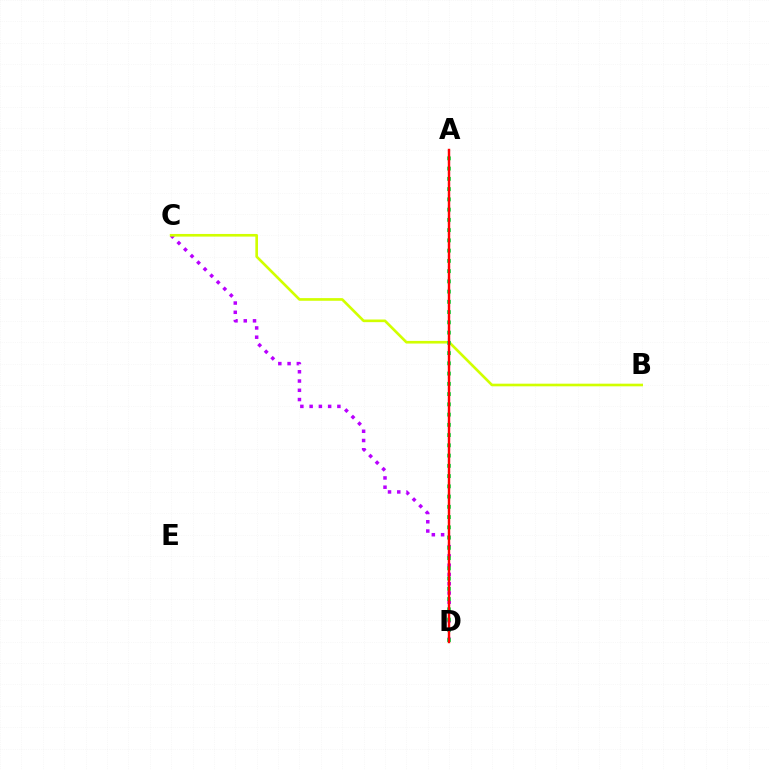{('C', 'D'): [{'color': '#b900ff', 'line_style': 'dotted', 'thickness': 2.52}], ('A', 'D'): [{'color': '#0074ff', 'line_style': 'dotted', 'thickness': 1.5}, {'color': '#00ff5c', 'line_style': 'dotted', 'thickness': 2.78}, {'color': '#ff0000', 'line_style': 'solid', 'thickness': 1.74}], ('B', 'C'): [{'color': '#d1ff00', 'line_style': 'solid', 'thickness': 1.91}]}